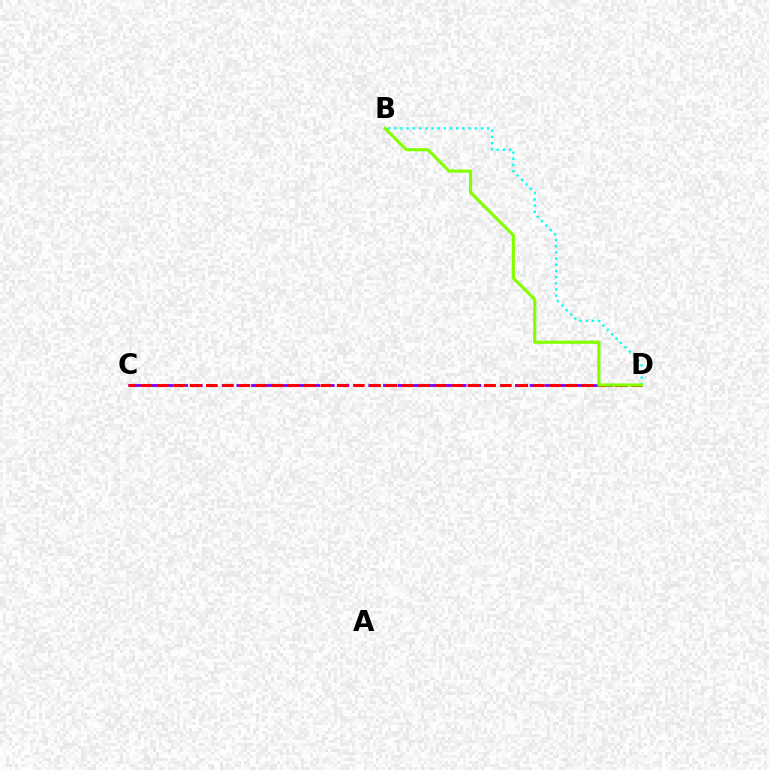{('C', 'D'): [{'color': '#7200ff', 'line_style': 'dashed', 'thickness': 1.99}, {'color': '#ff0000', 'line_style': 'dashed', 'thickness': 2.22}], ('B', 'D'): [{'color': '#00fff6', 'line_style': 'dotted', 'thickness': 1.68}, {'color': '#84ff00', 'line_style': 'solid', 'thickness': 2.26}]}